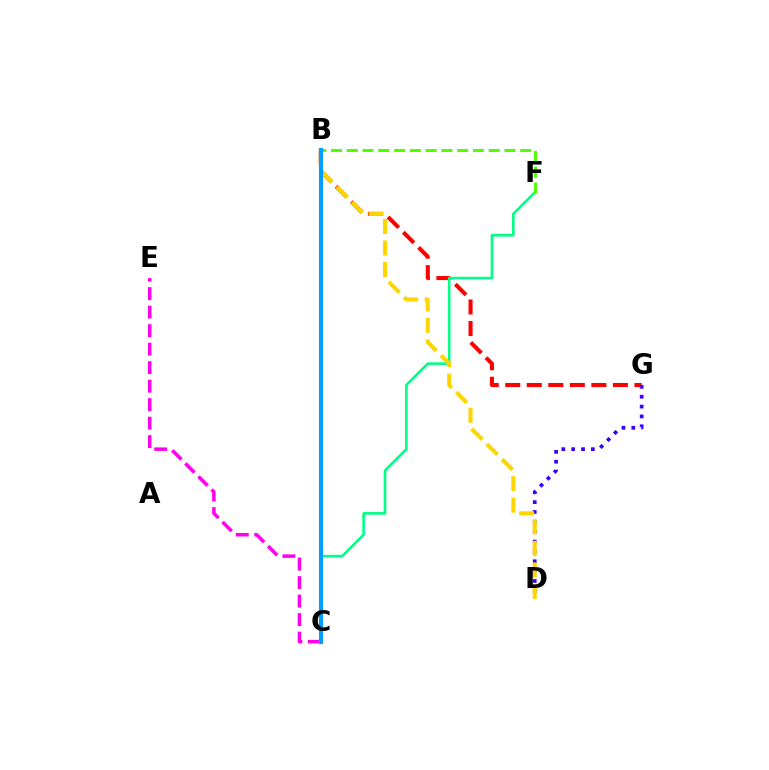{('B', 'G'): [{'color': '#ff0000', 'line_style': 'dashed', 'thickness': 2.92}], ('C', 'F'): [{'color': '#00ff86', 'line_style': 'solid', 'thickness': 1.87}], ('B', 'F'): [{'color': '#4fff00', 'line_style': 'dashed', 'thickness': 2.14}], ('C', 'E'): [{'color': '#ff00ed', 'line_style': 'dashed', 'thickness': 2.51}], ('D', 'G'): [{'color': '#3700ff', 'line_style': 'dotted', 'thickness': 2.68}], ('B', 'D'): [{'color': '#ffd500', 'line_style': 'dashed', 'thickness': 2.92}], ('B', 'C'): [{'color': '#009eff', 'line_style': 'solid', 'thickness': 2.94}]}